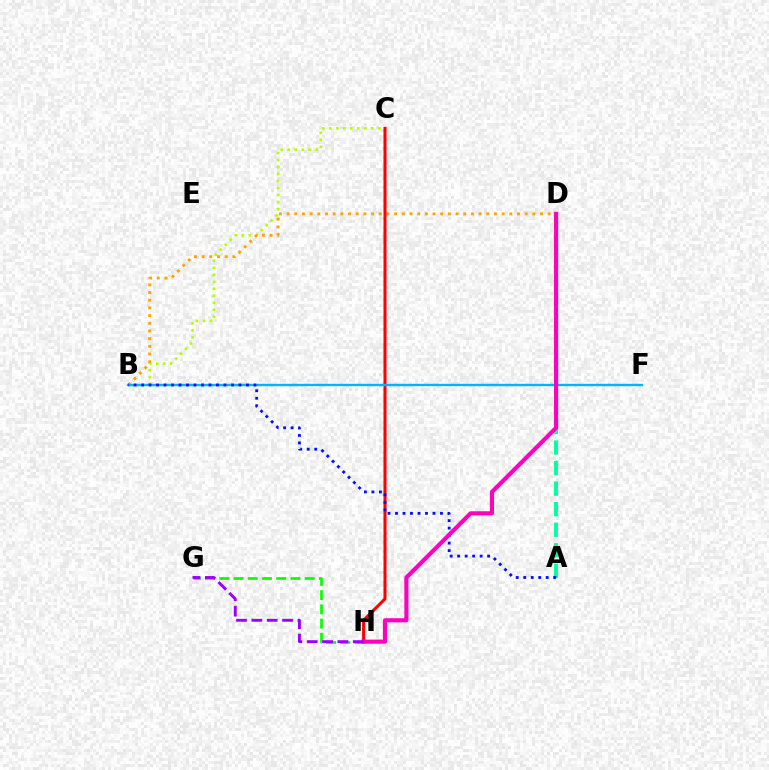{('A', 'D'): [{'color': '#00ff9d', 'line_style': 'dashed', 'thickness': 2.79}], ('B', 'C'): [{'color': '#b3ff00', 'line_style': 'dotted', 'thickness': 1.9}], ('B', 'D'): [{'color': '#ffa500', 'line_style': 'dotted', 'thickness': 2.09}], ('C', 'H'): [{'color': '#ff0000', 'line_style': 'solid', 'thickness': 2.19}], ('B', 'F'): [{'color': '#00b5ff', 'line_style': 'solid', 'thickness': 1.73}], ('A', 'B'): [{'color': '#0010ff', 'line_style': 'dotted', 'thickness': 2.04}], ('G', 'H'): [{'color': '#08ff00', 'line_style': 'dashed', 'thickness': 1.93}, {'color': '#9b00ff', 'line_style': 'dashed', 'thickness': 2.08}], ('D', 'H'): [{'color': '#ff00bd', 'line_style': 'solid', 'thickness': 2.97}]}